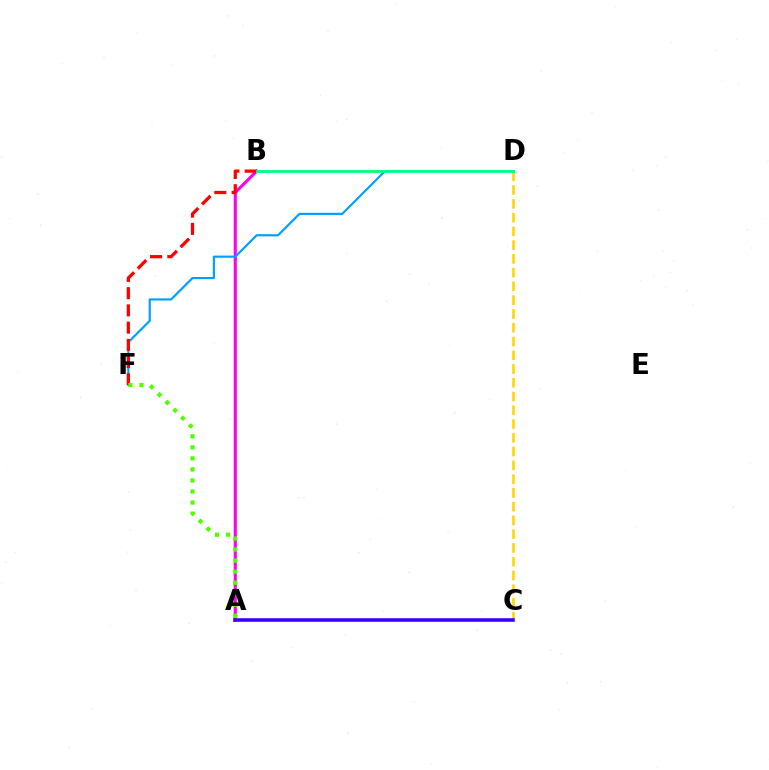{('A', 'B'): [{'color': '#ff00ed', 'line_style': 'solid', 'thickness': 2.23}], ('D', 'F'): [{'color': '#009eff', 'line_style': 'solid', 'thickness': 1.56}], ('B', 'F'): [{'color': '#ff0000', 'line_style': 'dashed', 'thickness': 2.34}], ('C', 'D'): [{'color': '#ffd500', 'line_style': 'dashed', 'thickness': 1.87}], ('B', 'D'): [{'color': '#00ff86', 'line_style': 'solid', 'thickness': 2.02}], ('A', 'C'): [{'color': '#3700ff', 'line_style': 'solid', 'thickness': 2.57}], ('A', 'F'): [{'color': '#4fff00', 'line_style': 'dotted', 'thickness': 3.0}]}